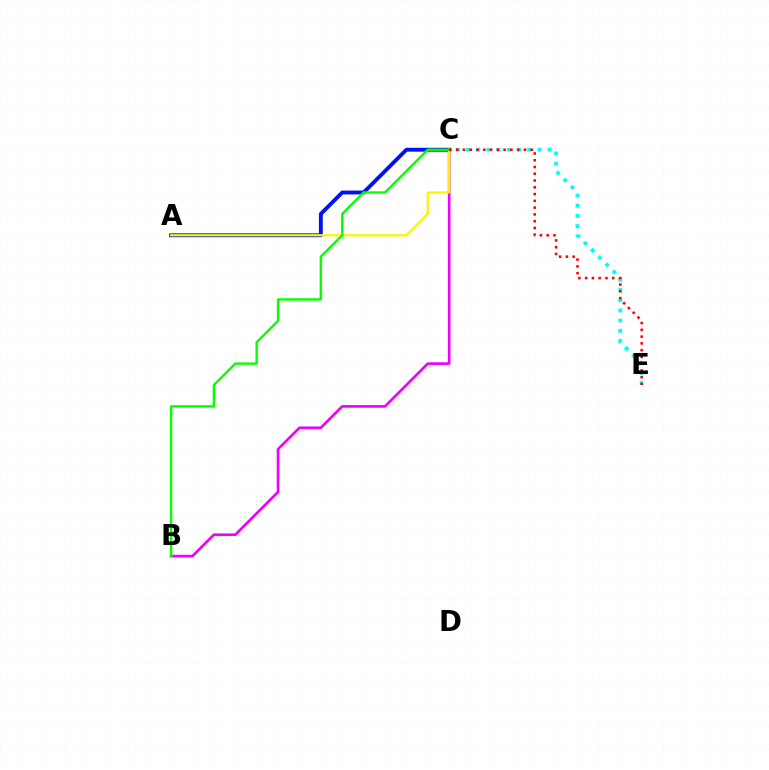{('A', 'C'): [{'color': '#0010ff', 'line_style': 'solid', 'thickness': 2.79}, {'color': '#fcf500', 'line_style': 'solid', 'thickness': 1.62}], ('B', 'C'): [{'color': '#ee00ff', 'line_style': 'solid', 'thickness': 1.92}, {'color': '#08ff00', 'line_style': 'solid', 'thickness': 1.73}], ('C', 'E'): [{'color': '#00fff6', 'line_style': 'dotted', 'thickness': 2.77}, {'color': '#ff0000', 'line_style': 'dotted', 'thickness': 1.84}]}